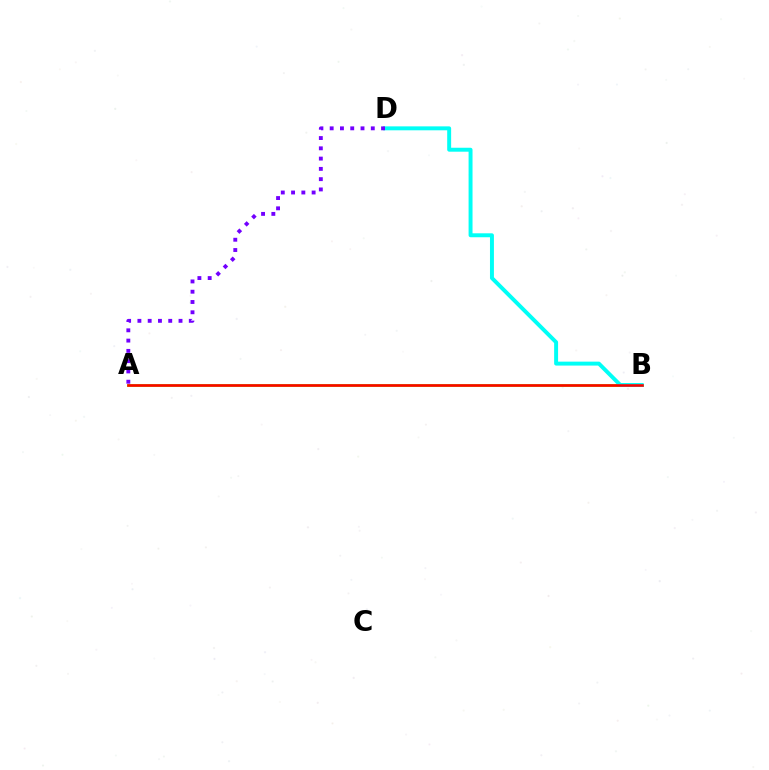{('A', 'B'): [{'color': '#84ff00', 'line_style': 'solid', 'thickness': 2.04}, {'color': '#ff0000', 'line_style': 'solid', 'thickness': 1.86}], ('B', 'D'): [{'color': '#00fff6', 'line_style': 'solid', 'thickness': 2.84}], ('A', 'D'): [{'color': '#7200ff', 'line_style': 'dotted', 'thickness': 2.79}]}